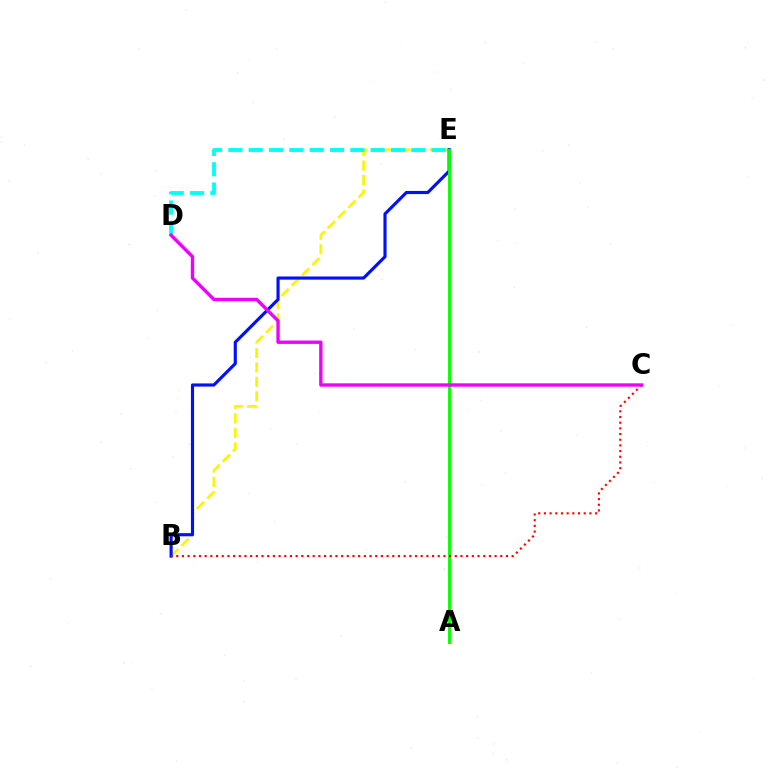{('B', 'E'): [{'color': '#fcf500', 'line_style': 'dashed', 'thickness': 1.97}, {'color': '#0010ff', 'line_style': 'solid', 'thickness': 2.26}], ('D', 'E'): [{'color': '#00fff6', 'line_style': 'dashed', 'thickness': 2.76}], ('A', 'E'): [{'color': '#08ff00', 'line_style': 'solid', 'thickness': 2.09}], ('B', 'C'): [{'color': '#ff0000', 'line_style': 'dotted', 'thickness': 1.54}], ('C', 'D'): [{'color': '#ee00ff', 'line_style': 'solid', 'thickness': 2.42}]}